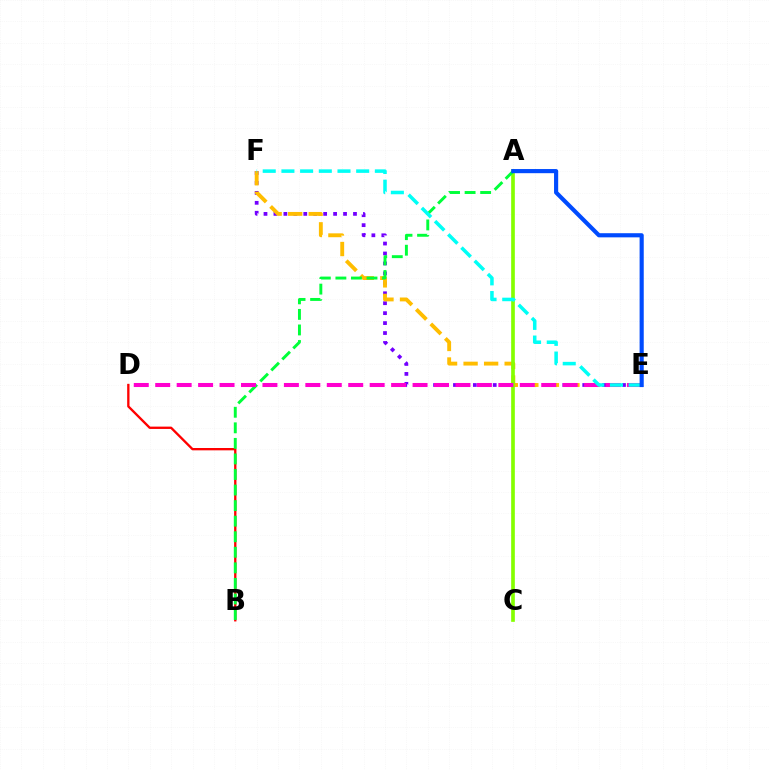{('E', 'F'): [{'color': '#7200ff', 'line_style': 'dotted', 'thickness': 2.7}, {'color': '#ffbd00', 'line_style': 'dashed', 'thickness': 2.79}, {'color': '#00fff6', 'line_style': 'dashed', 'thickness': 2.54}], ('B', 'D'): [{'color': '#ff0000', 'line_style': 'solid', 'thickness': 1.68}], ('A', 'C'): [{'color': '#84ff00', 'line_style': 'solid', 'thickness': 2.64}], ('A', 'B'): [{'color': '#00ff39', 'line_style': 'dashed', 'thickness': 2.11}], ('D', 'E'): [{'color': '#ff00cf', 'line_style': 'dashed', 'thickness': 2.91}], ('A', 'E'): [{'color': '#004bff', 'line_style': 'solid', 'thickness': 2.98}]}